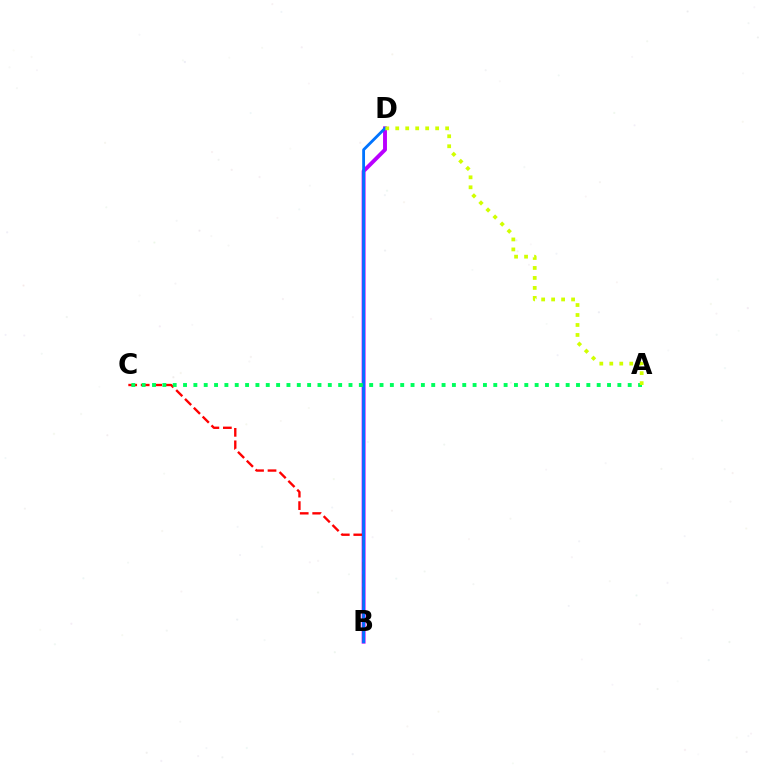{('B', 'D'): [{'color': '#b900ff', 'line_style': 'solid', 'thickness': 2.81}, {'color': '#0074ff', 'line_style': 'solid', 'thickness': 2.03}], ('B', 'C'): [{'color': '#ff0000', 'line_style': 'dashed', 'thickness': 1.7}], ('A', 'C'): [{'color': '#00ff5c', 'line_style': 'dotted', 'thickness': 2.81}], ('A', 'D'): [{'color': '#d1ff00', 'line_style': 'dotted', 'thickness': 2.71}]}